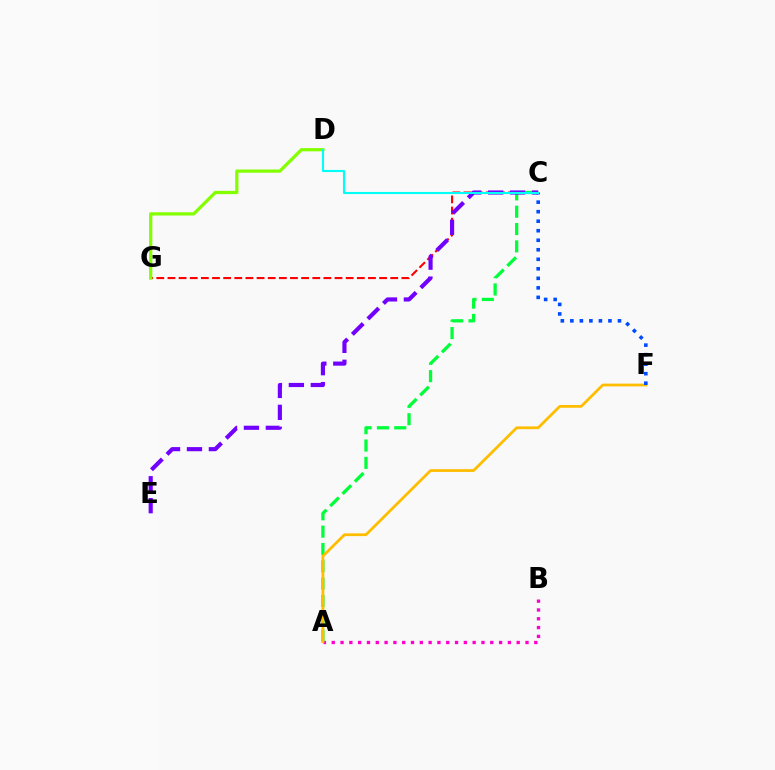{('A', 'B'): [{'color': '#ff00cf', 'line_style': 'dotted', 'thickness': 2.39}], ('C', 'G'): [{'color': '#ff0000', 'line_style': 'dashed', 'thickness': 1.51}], ('D', 'G'): [{'color': '#84ff00', 'line_style': 'solid', 'thickness': 2.33}], ('A', 'C'): [{'color': '#00ff39', 'line_style': 'dashed', 'thickness': 2.36}], ('A', 'F'): [{'color': '#ffbd00', 'line_style': 'solid', 'thickness': 1.98}], ('C', 'F'): [{'color': '#004bff', 'line_style': 'dotted', 'thickness': 2.59}], ('C', 'E'): [{'color': '#7200ff', 'line_style': 'dashed', 'thickness': 2.98}], ('C', 'D'): [{'color': '#00fff6', 'line_style': 'solid', 'thickness': 1.52}]}